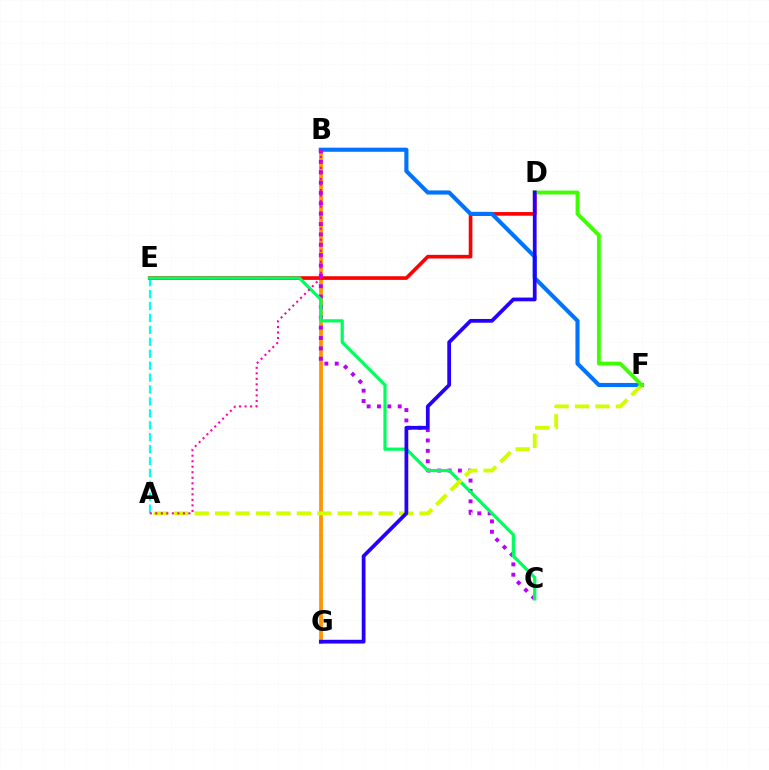{('B', 'G'): [{'color': '#ff9400', 'line_style': 'solid', 'thickness': 2.73}], ('A', 'E'): [{'color': '#00fff6', 'line_style': 'dashed', 'thickness': 1.62}], ('D', 'E'): [{'color': '#ff0000', 'line_style': 'solid', 'thickness': 2.62}], ('B', 'F'): [{'color': '#0074ff', 'line_style': 'solid', 'thickness': 2.96}], ('B', 'C'): [{'color': '#b900ff', 'line_style': 'dotted', 'thickness': 2.82}], ('C', 'E'): [{'color': '#00ff5c', 'line_style': 'solid', 'thickness': 2.33}], ('A', 'F'): [{'color': '#d1ff00', 'line_style': 'dashed', 'thickness': 2.78}], ('D', 'F'): [{'color': '#3dff00', 'line_style': 'solid', 'thickness': 2.77}], ('D', 'G'): [{'color': '#2500ff', 'line_style': 'solid', 'thickness': 2.7}], ('A', 'B'): [{'color': '#ff00ac', 'line_style': 'dotted', 'thickness': 1.5}]}